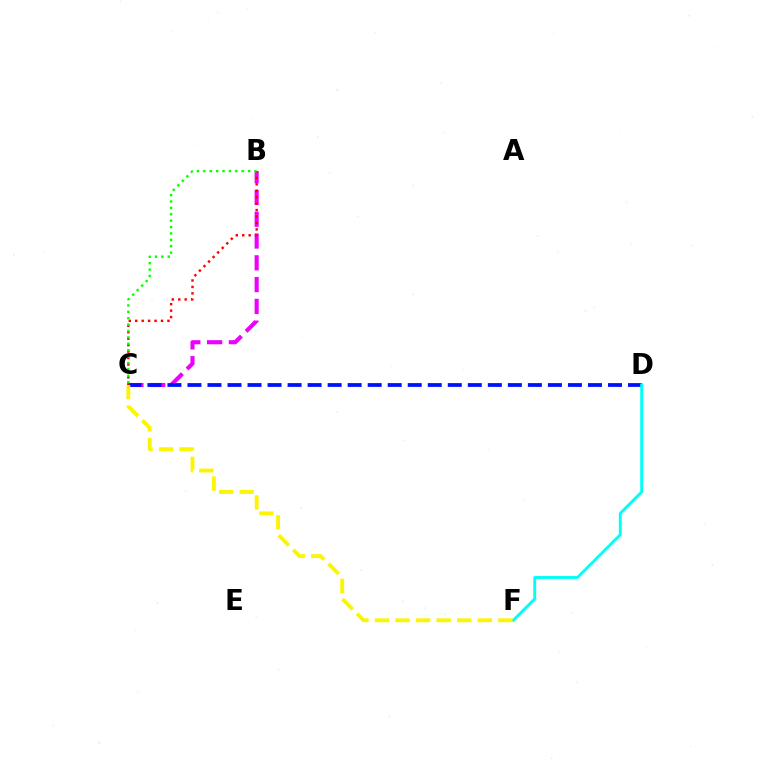{('B', 'C'): [{'color': '#ee00ff', 'line_style': 'dashed', 'thickness': 2.96}, {'color': '#ff0000', 'line_style': 'dotted', 'thickness': 1.75}, {'color': '#08ff00', 'line_style': 'dotted', 'thickness': 1.74}], ('C', 'D'): [{'color': '#0010ff', 'line_style': 'dashed', 'thickness': 2.72}], ('D', 'F'): [{'color': '#00fff6', 'line_style': 'solid', 'thickness': 2.08}], ('C', 'F'): [{'color': '#fcf500', 'line_style': 'dashed', 'thickness': 2.79}]}